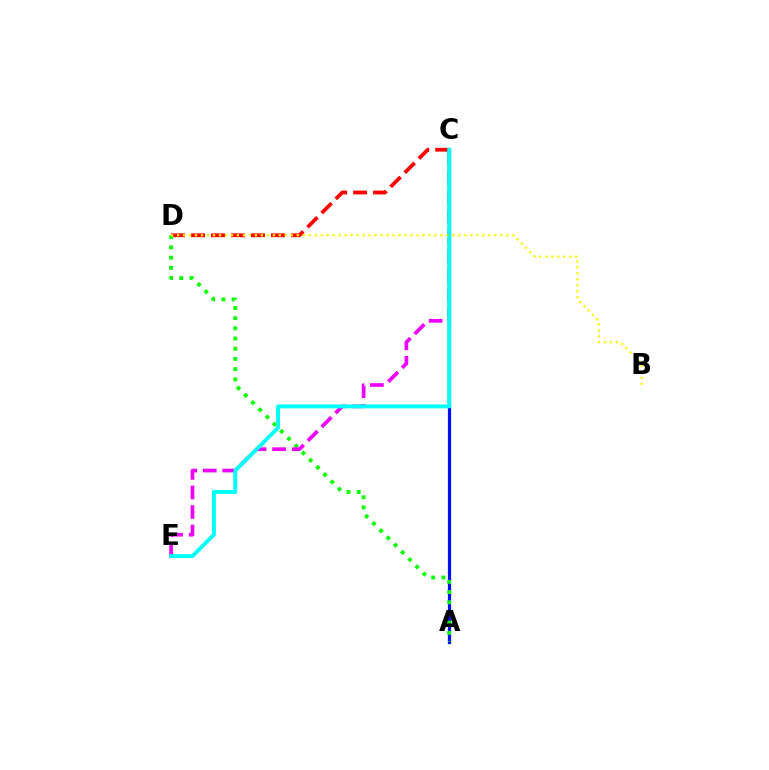{('C', 'D'): [{'color': '#ff0000', 'line_style': 'dashed', 'thickness': 2.71}], ('A', 'C'): [{'color': '#0010ff', 'line_style': 'solid', 'thickness': 2.32}], ('A', 'D'): [{'color': '#08ff00', 'line_style': 'dotted', 'thickness': 2.77}], ('C', 'E'): [{'color': '#ee00ff', 'line_style': 'dashed', 'thickness': 2.66}, {'color': '#00fff6', 'line_style': 'solid', 'thickness': 2.83}], ('B', 'D'): [{'color': '#fcf500', 'line_style': 'dotted', 'thickness': 1.63}]}